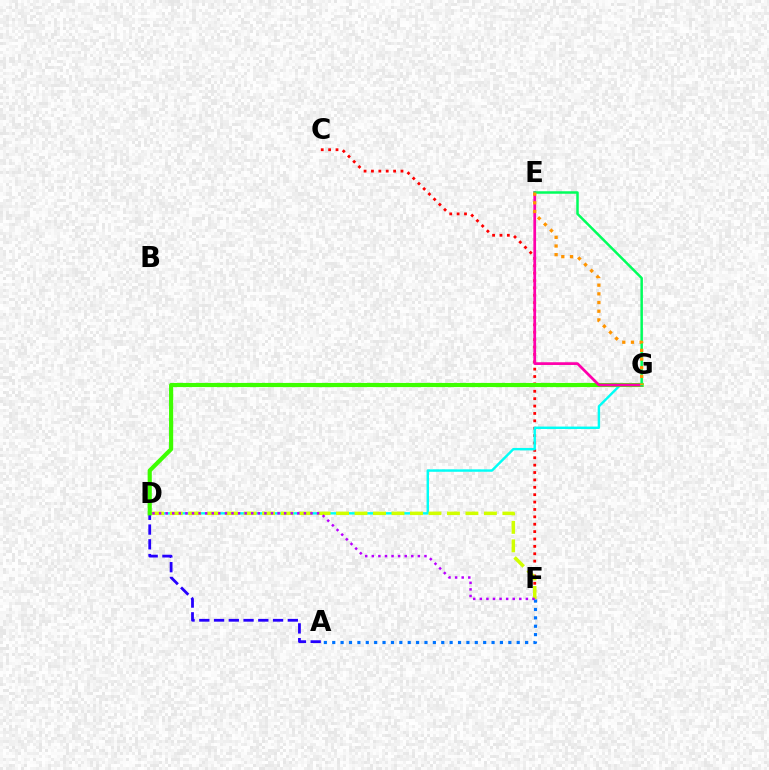{('C', 'F'): [{'color': '#ff0000', 'line_style': 'dotted', 'thickness': 2.01}], ('D', 'G'): [{'color': '#00fff6', 'line_style': 'solid', 'thickness': 1.74}, {'color': '#3dff00', 'line_style': 'solid', 'thickness': 2.98}], ('D', 'F'): [{'color': '#d1ff00', 'line_style': 'dashed', 'thickness': 2.51}, {'color': '#b900ff', 'line_style': 'dotted', 'thickness': 1.79}], ('A', 'D'): [{'color': '#2500ff', 'line_style': 'dashed', 'thickness': 2.0}], ('E', 'G'): [{'color': '#ff00ac', 'line_style': 'solid', 'thickness': 1.97}, {'color': '#00ff5c', 'line_style': 'solid', 'thickness': 1.8}, {'color': '#ff9400', 'line_style': 'dotted', 'thickness': 2.36}], ('A', 'F'): [{'color': '#0074ff', 'line_style': 'dotted', 'thickness': 2.28}]}